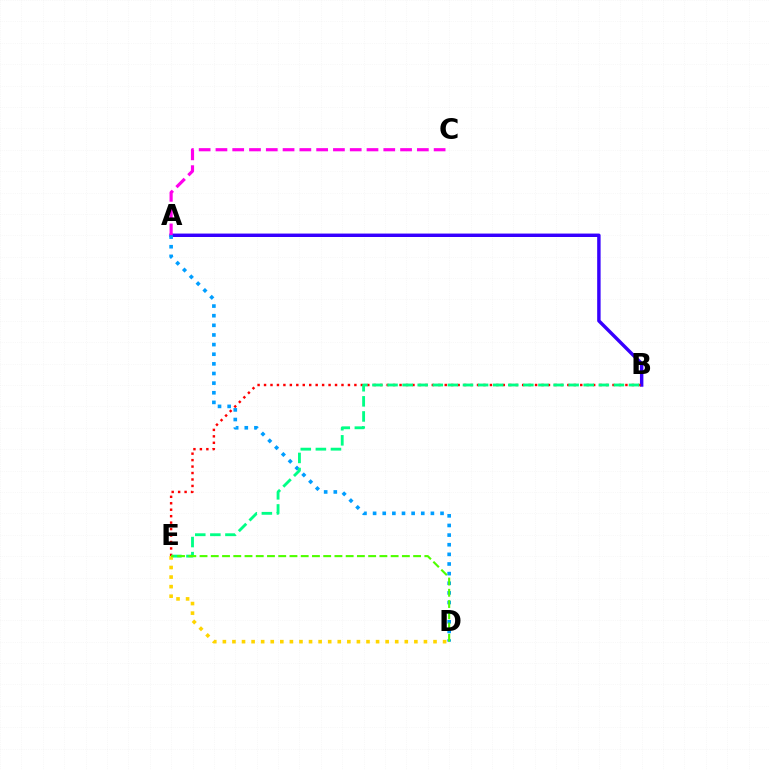{('A', 'B'): [{'color': '#3700ff', 'line_style': 'solid', 'thickness': 2.47}], ('A', 'C'): [{'color': '#ff00ed', 'line_style': 'dashed', 'thickness': 2.28}], ('A', 'D'): [{'color': '#009eff', 'line_style': 'dotted', 'thickness': 2.62}], ('B', 'E'): [{'color': '#ff0000', 'line_style': 'dotted', 'thickness': 1.75}, {'color': '#00ff86', 'line_style': 'dashed', 'thickness': 2.05}], ('D', 'E'): [{'color': '#ffd500', 'line_style': 'dotted', 'thickness': 2.6}, {'color': '#4fff00', 'line_style': 'dashed', 'thickness': 1.53}]}